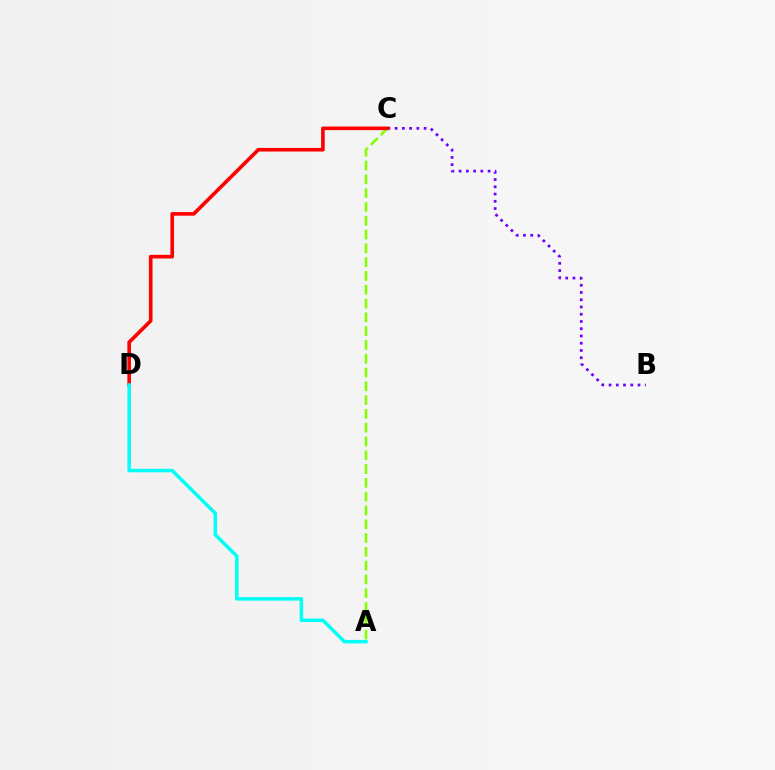{('B', 'C'): [{'color': '#7200ff', 'line_style': 'dotted', 'thickness': 1.97}], ('A', 'C'): [{'color': '#84ff00', 'line_style': 'dashed', 'thickness': 1.87}], ('C', 'D'): [{'color': '#ff0000', 'line_style': 'solid', 'thickness': 2.6}], ('A', 'D'): [{'color': '#00fff6', 'line_style': 'solid', 'thickness': 2.51}]}